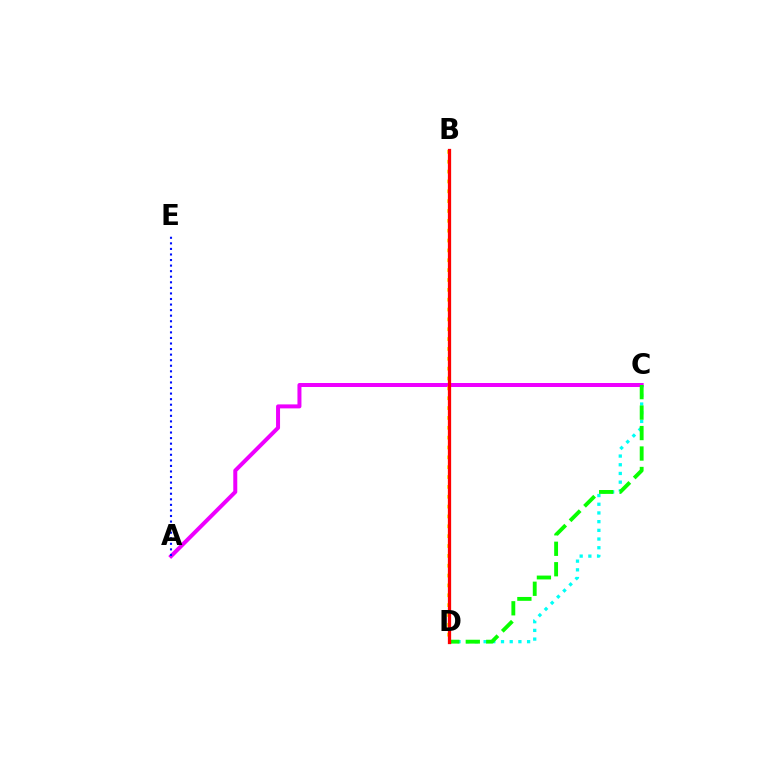{('A', 'C'): [{'color': '#ee00ff', 'line_style': 'solid', 'thickness': 2.87}], ('C', 'D'): [{'color': '#00fff6', 'line_style': 'dotted', 'thickness': 2.36}, {'color': '#08ff00', 'line_style': 'dashed', 'thickness': 2.78}], ('A', 'E'): [{'color': '#0010ff', 'line_style': 'dotted', 'thickness': 1.51}], ('B', 'D'): [{'color': '#fcf500', 'line_style': 'dotted', 'thickness': 2.68}, {'color': '#ff0000', 'line_style': 'solid', 'thickness': 2.35}]}